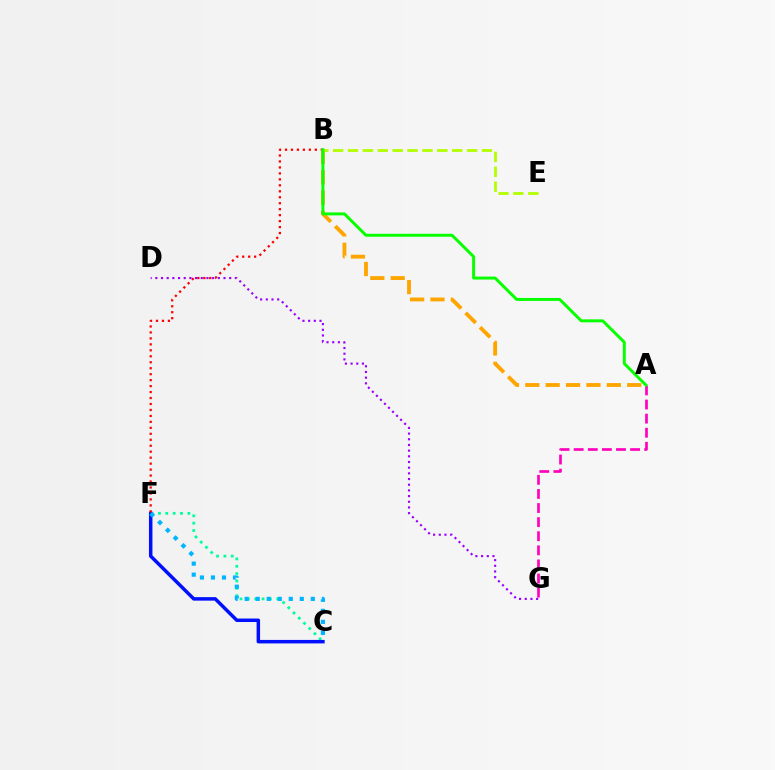{('C', 'F'): [{'color': '#00ff9d', 'line_style': 'dotted', 'thickness': 2.0}, {'color': '#0010ff', 'line_style': 'solid', 'thickness': 2.51}, {'color': '#00b5ff', 'line_style': 'dotted', 'thickness': 2.99}], ('B', 'F'): [{'color': '#ff0000', 'line_style': 'dotted', 'thickness': 1.62}], ('D', 'G'): [{'color': '#9b00ff', 'line_style': 'dotted', 'thickness': 1.54}], ('A', 'B'): [{'color': '#ffa500', 'line_style': 'dashed', 'thickness': 2.77}, {'color': '#08ff00', 'line_style': 'solid', 'thickness': 2.14}], ('A', 'G'): [{'color': '#ff00bd', 'line_style': 'dashed', 'thickness': 1.92}], ('B', 'E'): [{'color': '#b3ff00', 'line_style': 'dashed', 'thickness': 2.02}]}